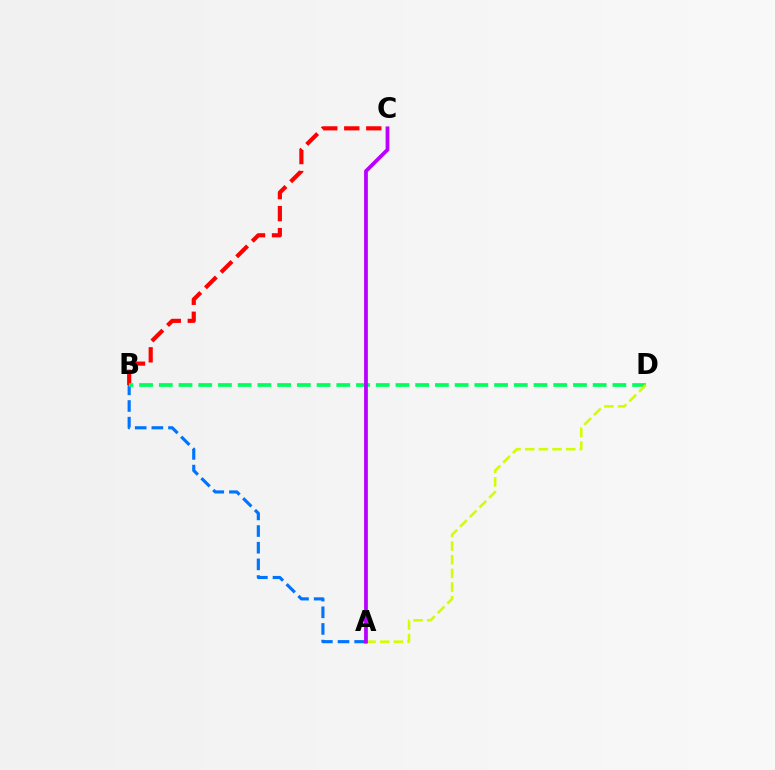{('A', 'B'): [{'color': '#0074ff', 'line_style': 'dashed', 'thickness': 2.26}], ('B', 'C'): [{'color': '#ff0000', 'line_style': 'dashed', 'thickness': 2.99}], ('B', 'D'): [{'color': '#00ff5c', 'line_style': 'dashed', 'thickness': 2.68}], ('A', 'D'): [{'color': '#d1ff00', 'line_style': 'dashed', 'thickness': 1.86}], ('A', 'C'): [{'color': '#b900ff', 'line_style': 'solid', 'thickness': 2.71}]}